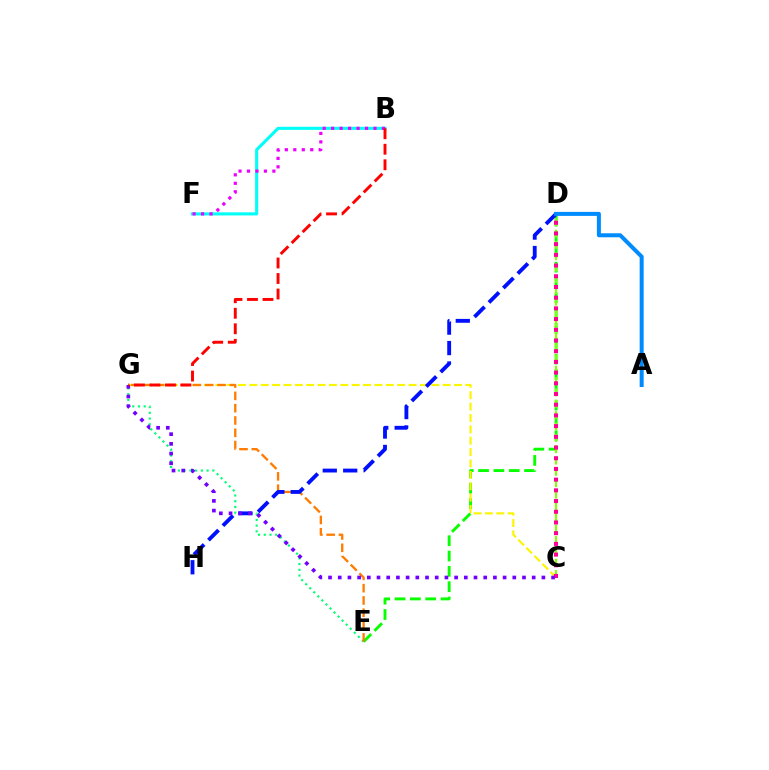{('D', 'E'): [{'color': '#08ff00', 'line_style': 'dashed', 'thickness': 2.08}], ('C', 'D'): [{'color': '#84ff00', 'line_style': 'dashed', 'thickness': 1.54}, {'color': '#ff0094', 'line_style': 'dotted', 'thickness': 2.91}], ('C', 'G'): [{'color': '#fcf500', 'line_style': 'dashed', 'thickness': 1.54}, {'color': '#7200ff', 'line_style': 'dotted', 'thickness': 2.63}], ('E', 'G'): [{'color': '#00ff74', 'line_style': 'dotted', 'thickness': 1.56}, {'color': '#ff7c00', 'line_style': 'dashed', 'thickness': 1.67}], ('B', 'F'): [{'color': '#00fff6', 'line_style': 'solid', 'thickness': 2.23}, {'color': '#ee00ff', 'line_style': 'dotted', 'thickness': 2.3}], ('D', 'H'): [{'color': '#0010ff', 'line_style': 'dashed', 'thickness': 2.78}], ('B', 'G'): [{'color': '#ff0000', 'line_style': 'dashed', 'thickness': 2.11}], ('A', 'D'): [{'color': '#008cff', 'line_style': 'solid', 'thickness': 2.88}]}